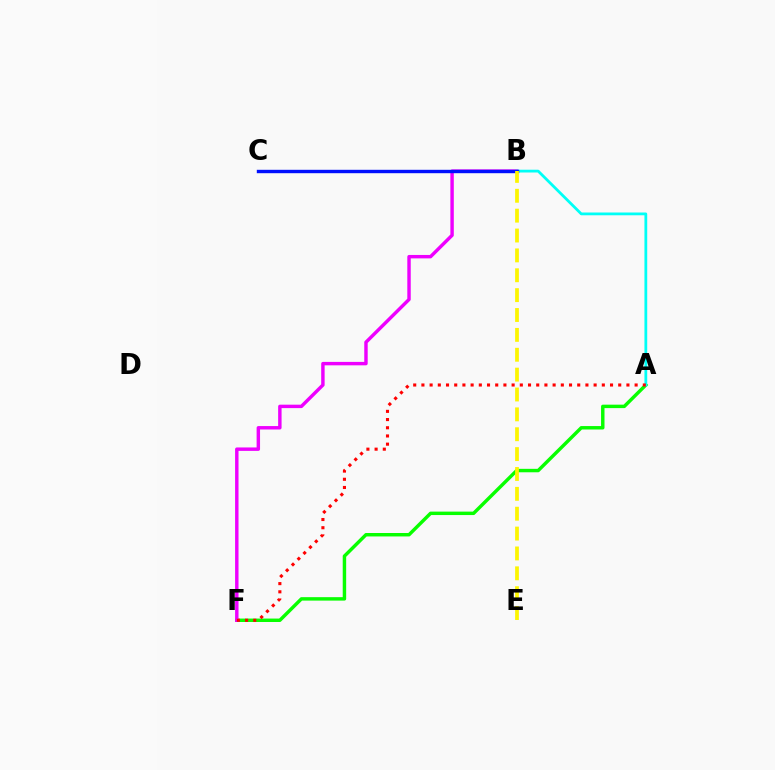{('A', 'F'): [{'color': '#08ff00', 'line_style': 'solid', 'thickness': 2.48}, {'color': '#ff0000', 'line_style': 'dotted', 'thickness': 2.23}], ('B', 'F'): [{'color': '#ee00ff', 'line_style': 'solid', 'thickness': 2.47}], ('A', 'B'): [{'color': '#00fff6', 'line_style': 'solid', 'thickness': 2.0}], ('B', 'C'): [{'color': '#0010ff', 'line_style': 'solid', 'thickness': 2.45}], ('B', 'E'): [{'color': '#fcf500', 'line_style': 'dashed', 'thickness': 2.7}]}